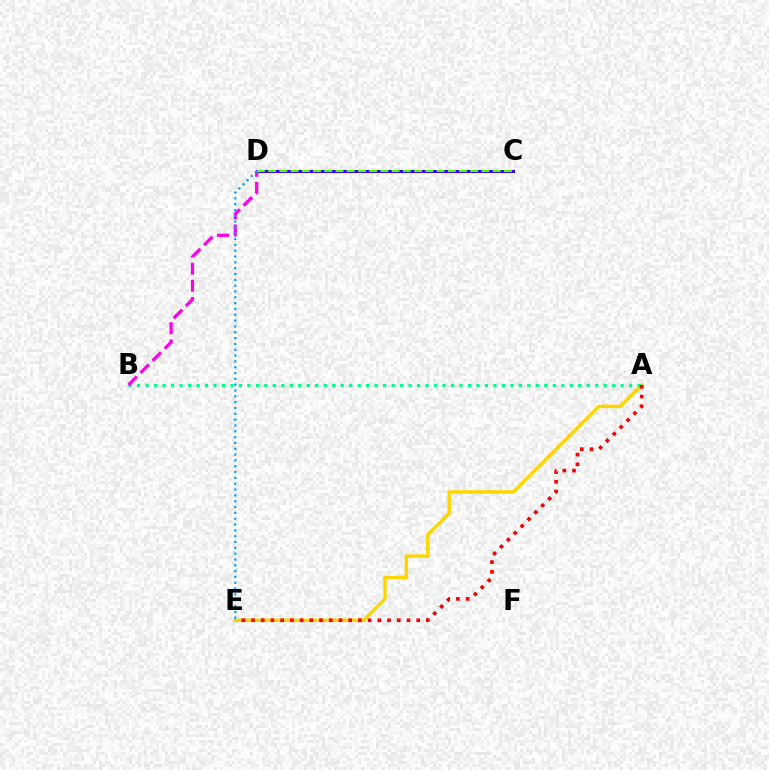{('C', 'D'): [{'color': '#3700ff', 'line_style': 'solid', 'thickness': 2.19}, {'color': '#4fff00', 'line_style': 'dashed', 'thickness': 1.53}], ('A', 'E'): [{'color': '#ffd500', 'line_style': 'solid', 'thickness': 2.46}, {'color': '#ff0000', 'line_style': 'dotted', 'thickness': 2.64}], ('A', 'B'): [{'color': '#00ff86', 'line_style': 'dotted', 'thickness': 2.3}], ('B', 'D'): [{'color': '#ff00ed', 'line_style': 'dashed', 'thickness': 2.33}], ('D', 'E'): [{'color': '#009eff', 'line_style': 'dotted', 'thickness': 1.58}]}